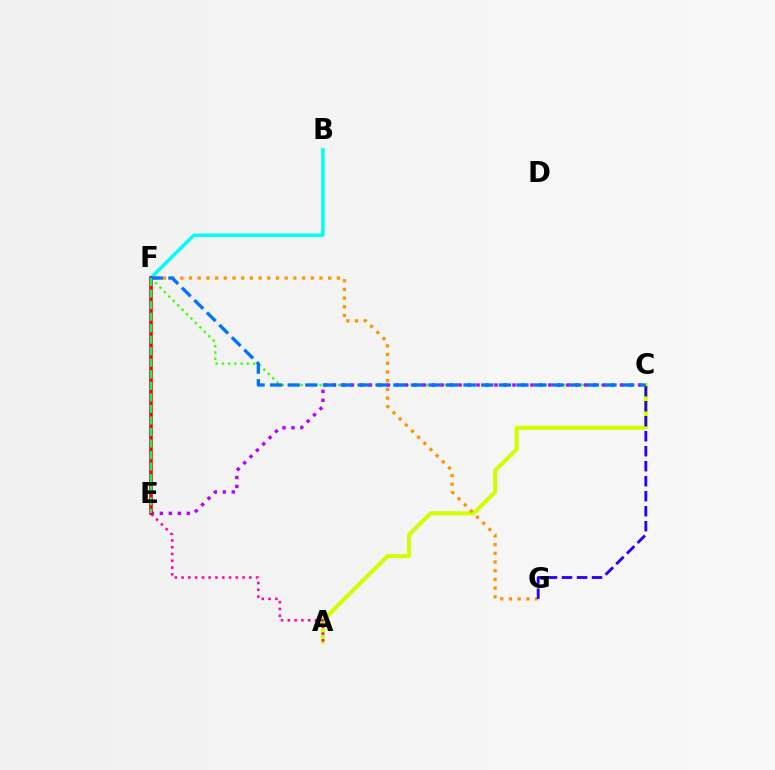{('A', 'C'): [{'color': '#d1ff00', 'line_style': 'solid', 'thickness': 2.92}], ('A', 'E'): [{'color': '#ff00ac', 'line_style': 'dotted', 'thickness': 1.84}], ('B', 'F'): [{'color': '#00fff6', 'line_style': 'solid', 'thickness': 2.53}], ('F', 'G'): [{'color': '#ff9400', 'line_style': 'dotted', 'thickness': 2.36}], ('C', 'F'): [{'color': '#3dff00', 'line_style': 'dotted', 'thickness': 1.7}, {'color': '#0074ff', 'line_style': 'dashed', 'thickness': 2.39}], ('C', 'G'): [{'color': '#2500ff', 'line_style': 'dashed', 'thickness': 2.04}], ('C', 'E'): [{'color': '#b900ff', 'line_style': 'dotted', 'thickness': 2.44}], ('E', 'F'): [{'color': '#ff0000', 'line_style': 'solid', 'thickness': 2.55}, {'color': '#00ff5c', 'line_style': 'dashed', 'thickness': 1.57}]}